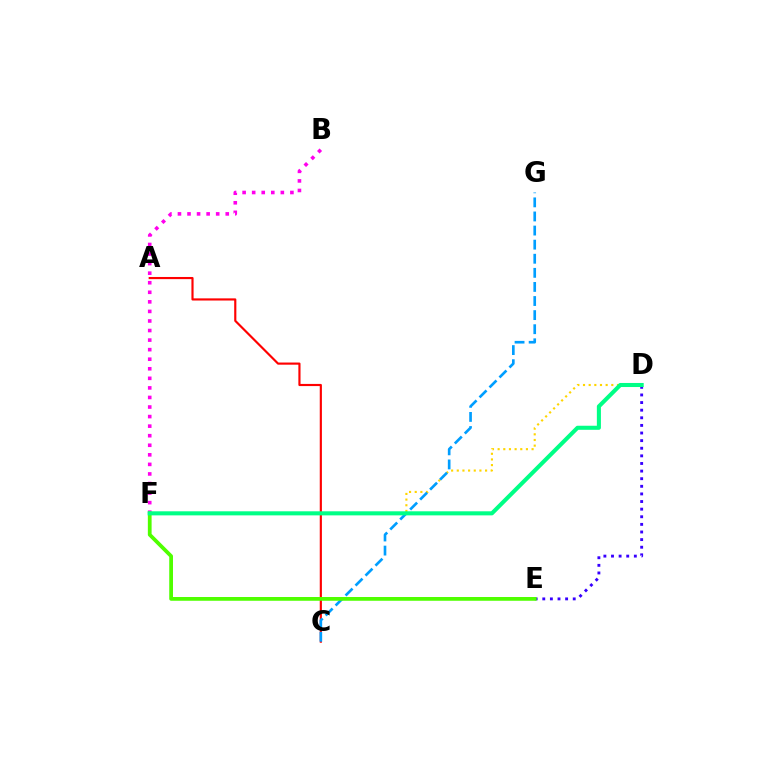{('B', 'F'): [{'color': '#ff00ed', 'line_style': 'dotted', 'thickness': 2.6}], ('A', 'C'): [{'color': '#ff0000', 'line_style': 'solid', 'thickness': 1.55}], ('D', 'F'): [{'color': '#ffd500', 'line_style': 'dotted', 'thickness': 1.54}, {'color': '#00ff86', 'line_style': 'solid', 'thickness': 2.93}], ('D', 'E'): [{'color': '#3700ff', 'line_style': 'dotted', 'thickness': 2.07}], ('C', 'G'): [{'color': '#009eff', 'line_style': 'dashed', 'thickness': 1.91}], ('E', 'F'): [{'color': '#4fff00', 'line_style': 'solid', 'thickness': 2.71}]}